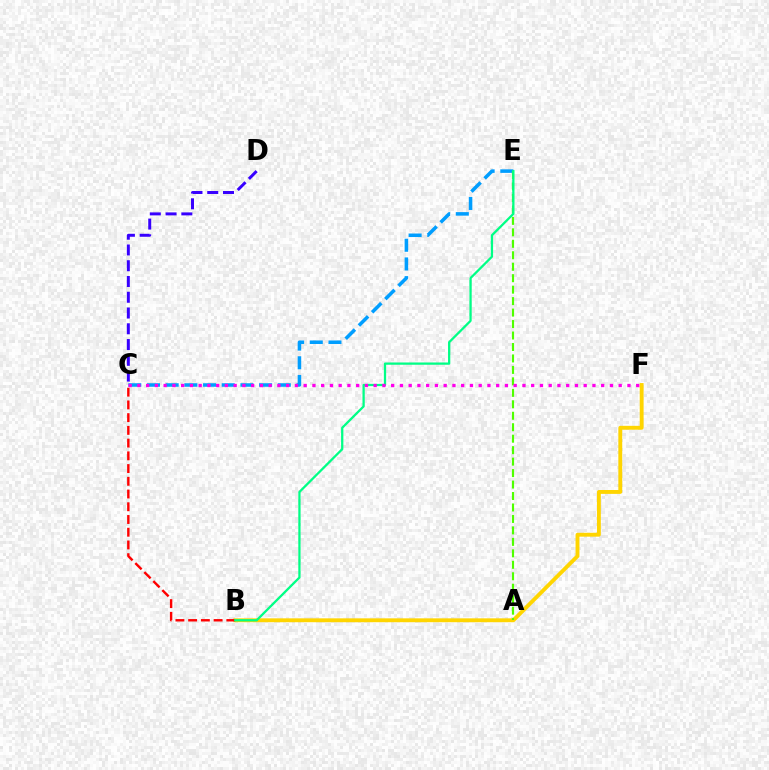{('C', 'E'): [{'color': '#009eff', 'line_style': 'dashed', 'thickness': 2.54}], ('B', 'F'): [{'color': '#ffd500', 'line_style': 'solid', 'thickness': 2.79}], ('A', 'E'): [{'color': '#4fff00', 'line_style': 'dashed', 'thickness': 1.56}], ('C', 'D'): [{'color': '#3700ff', 'line_style': 'dashed', 'thickness': 2.14}], ('B', 'C'): [{'color': '#ff0000', 'line_style': 'dashed', 'thickness': 1.73}], ('B', 'E'): [{'color': '#00ff86', 'line_style': 'solid', 'thickness': 1.63}], ('C', 'F'): [{'color': '#ff00ed', 'line_style': 'dotted', 'thickness': 2.38}]}